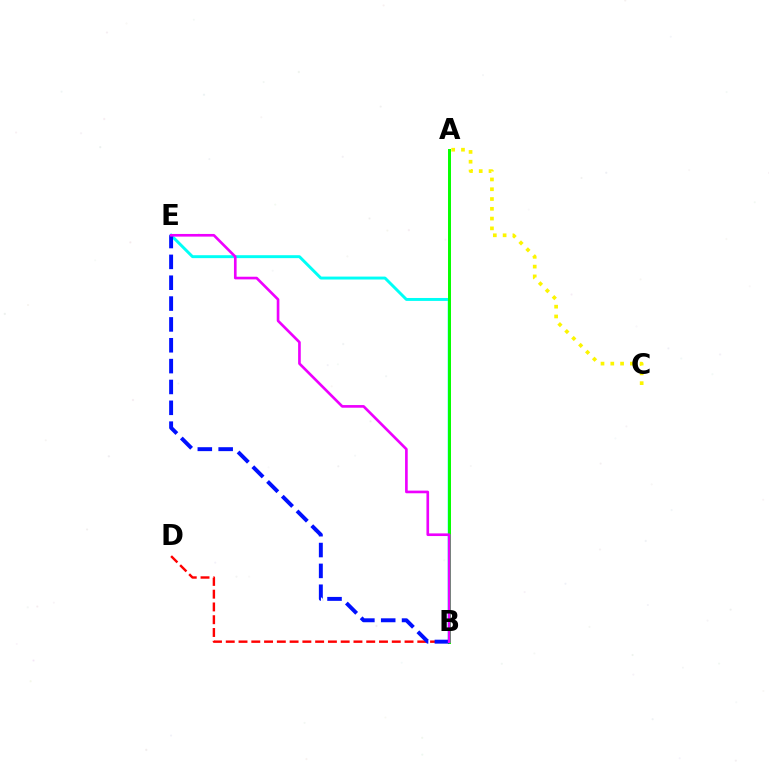{('A', 'C'): [{'color': '#fcf500', 'line_style': 'dotted', 'thickness': 2.66}], ('B', 'E'): [{'color': '#00fff6', 'line_style': 'solid', 'thickness': 2.11}, {'color': '#0010ff', 'line_style': 'dashed', 'thickness': 2.83}, {'color': '#ee00ff', 'line_style': 'solid', 'thickness': 1.91}], ('A', 'B'): [{'color': '#08ff00', 'line_style': 'solid', 'thickness': 2.14}], ('B', 'D'): [{'color': '#ff0000', 'line_style': 'dashed', 'thickness': 1.73}]}